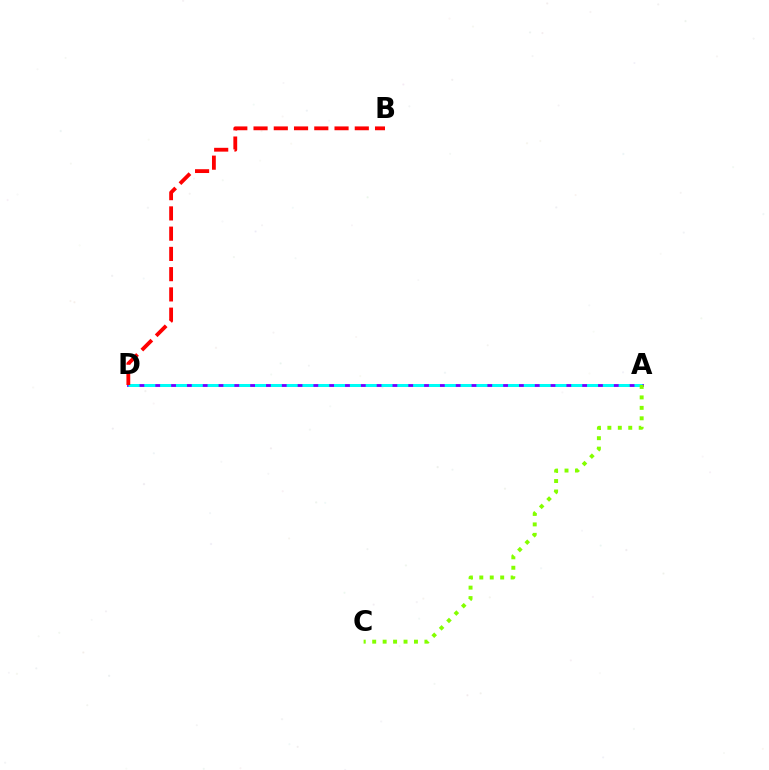{('A', 'D'): [{'color': '#7200ff', 'line_style': 'solid', 'thickness': 2.05}, {'color': '#00fff6', 'line_style': 'dashed', 'thickness': 2.15}], ('A', 'C'): [{'color': '#84ff00', 'line_style': 'dotted', 'thickness': 2.84}], ('B', 'D'): [{'color': '#ff0000', 'line_style': 'dashed', 'thickness': 2.75}]}